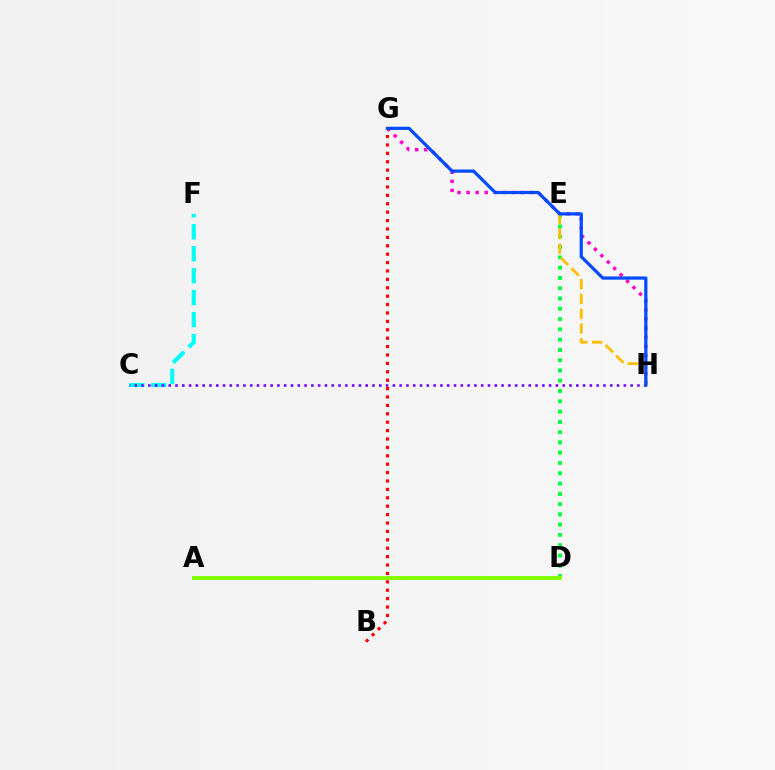{('D', 'E'): [{'color': '#00ff39', 'line_style': 'dotted', 'thickness': 2.79}], ('G', 'H'): [{'color': '#ff00cf', 'line_style': 'dotted', 'thickness': 2.46}, {'color': '#004bff', 'line_style': 'solid', 'thickness': 2.3}], ('C', 'F'): [{'color': '#00fff6', 'line_style': 'dashed', 'thickness': 2.98}], ('A', 'D'): [{'color': '#84ff00', 'line_style': 'solid', 'thickness': 2.8}], ('C', 'H'): [{'color': '#7200ff', 'line_style': 'dotted', 'thickness': 1.85}], ('E', 'H'): [{'color': '#ffbd00', 'line_style': 'dashed', 'thickness': 2.01}], ('B', 'G'): [{'color': '#ff0000', 'line_style': 'dotted', 'thickness': 2.28}]}